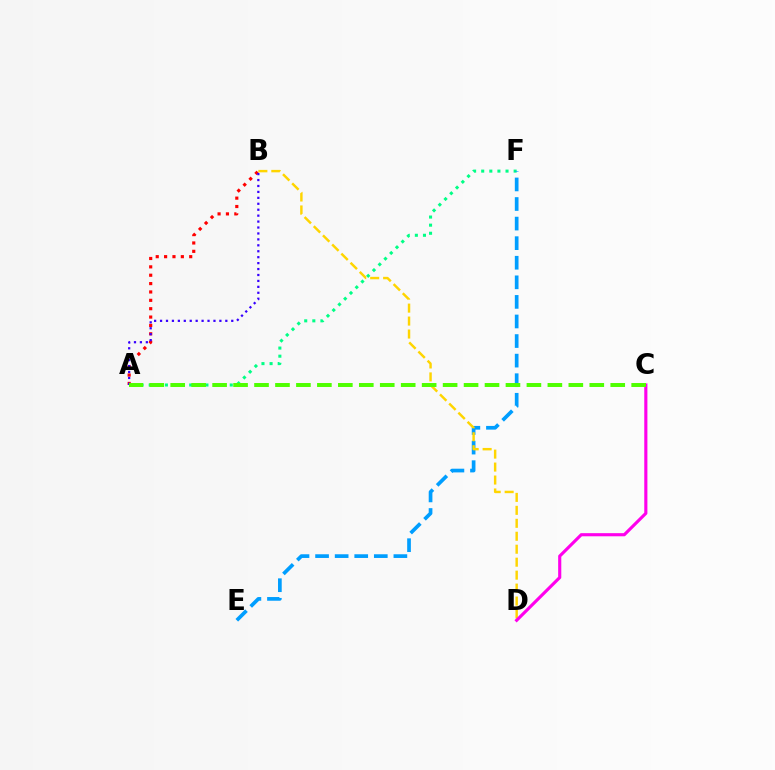{('A', 'F'): [{'color': '#00ff86', 'line_style': 'dotted', 'thickness': 2.2}], ('E', 'F'): [{'color': '#009eff', 'line_style': 'dashed', 'thickness': 2.66}], ('B', 'D'): [{'color': '#ffd500', 'line_style': 'dashed', 'thickness': 1.76}], ('A', 'B'): [{'color': '#ff0000', 'line_style': 'dotted', 'thickness': 2.27}, {'color': '#3700ff', 'line_style': 'dotted', 'thickness': 1.61}], ('C', 'D'): [{'color': '#ff00ed', 'line_style': 'solid', 'thickness': 2.26}], ('A', 'C'): [{'color': '#4fff00', 'line_style': 'dashed', 'thickness': 2.85}]}